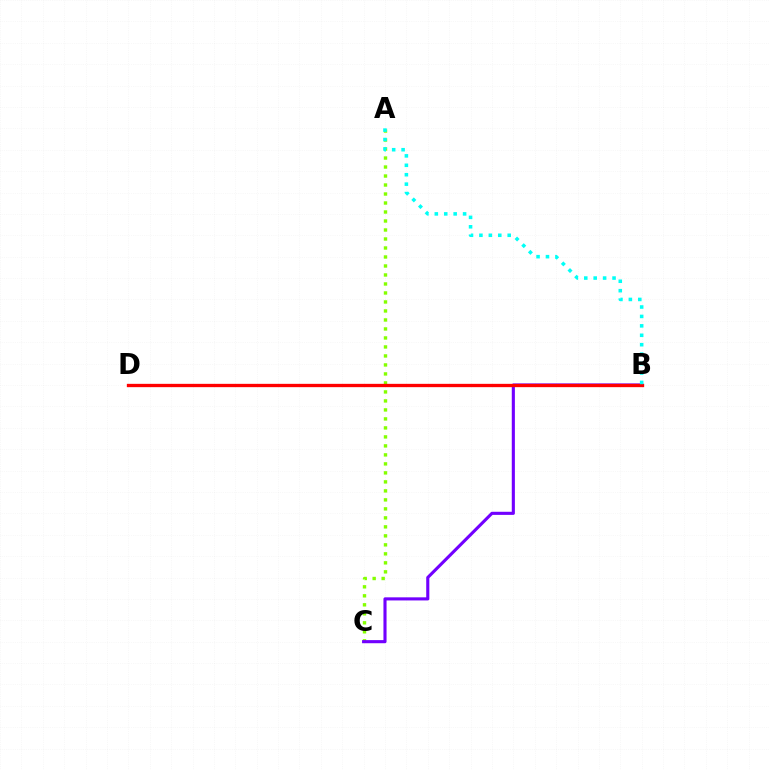{('A', 'C'): [{'color': '#84ff00', 'line_style': 'dotted', 'thickness': 2.44}], ('B', 'C'): [{'color': '#7200ff', 'line_style': 'solid', 'thickness': 2.24}], ('B', 'D'): [{'color': '#ff0000', 'line_style': 'solid', 'thickness': 2.39}], ('A', 'B'): [{'color': '#00fff6', 'line_style': 'dotted', 'thickness': 2.56}]}